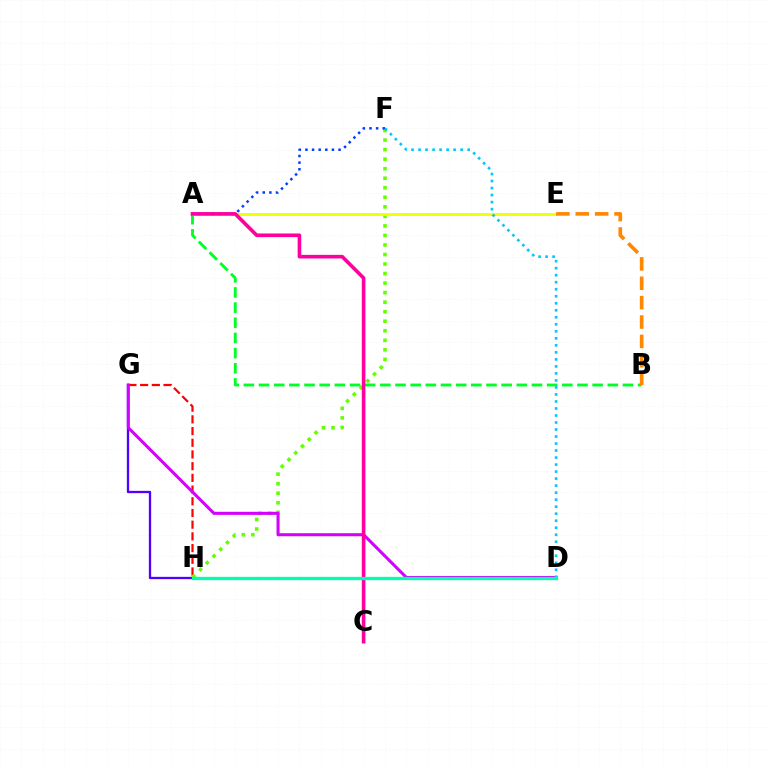{('G', 'H'): [{'color': '#ff0000', 'line_style': 'dashed', 'thickness': 1.59}, {'color': '#4f00ff', 'line_style': 'solid', 'thickness': 1.66}], ('F', 'H'): [{'color': '#66ff00', 'line_style': 'dotted', 'thickness': 2.59}], ('A', 'B'): [{'color': '#00ff27', 'line_style': 'dashed', 'thickness': 2.06}], ('A', 'E'): [{'color': '#eeff00', 'line_style': 'solid', 'thickness': 1.99}], ('A', 'F'): [{'color': '#003fff', 'line_style': 'dotted', 'thickness': 1.8}], ('D', 'G'): [{'color': '#d600ff', 'line_style': 'solid', 'thickness': 2.21}], ('D', 'F'): [{'color': '#00c7ff', 'line_style': 'dotted', 'thickness': 1.91}], ('A', 'C'): [{'color': '#ff00a0', 'line_style': 'solid', 'thickness': 2.61}], ('D', 'H'): [{'color': '#00ffaf', 'line_style': 'solid', 'thickness': 2.38}], ('B', 'E'): [{'color': '#ff8800', 'line_style': 'dashed', 'thickness': 2.63}]}